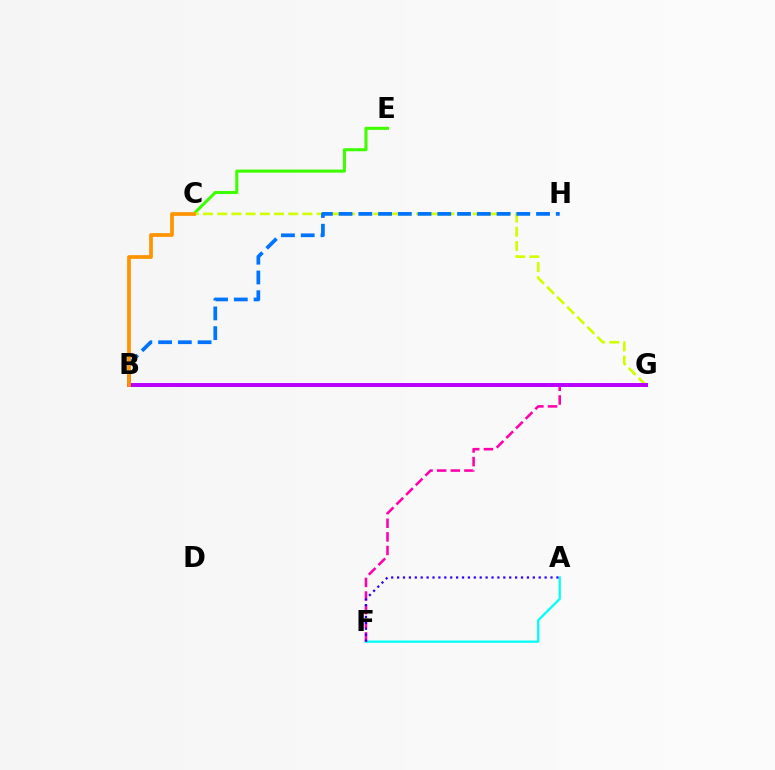{('C', 'E'): [{'color': '#3dff00', 'line_style': 'solid', 'thickness': 2.2}], ('B', 'G'): [{'color': '#00ff5c', 'line_style': 'solid', 'thickness': 1.85}, {'color': '#ff0000', 'line_style': 'dashed', 'thickness': 1.96}, {'color': '#b900ff', 'line_style': 'solid', 'thickness': 2.85}], ('A', 'F'): [{'color': '#00fff6', 'line_style': 'solid', 'thickness': 1.64}, {'color': '#2500ff', 'line_style': 'dotted', 'thickness': 1.6}], ('C', 'G'): [{'color': '#d1ff00', 'line_style': 'dashed', 'thickness': 1.93}], ('F', 'G'): [{'color': '#ff00ac', 'line_style': 'dashed', 'thickness': 1.85}], ('B', 'H'): [{'color': '#0074ff', 'line_style': 'dashed', 'thickness': 2.68}], ('B', 'C'): [{'color': '#ff9400', 'line_style': 'solid', 'thickness': 2.68}]}